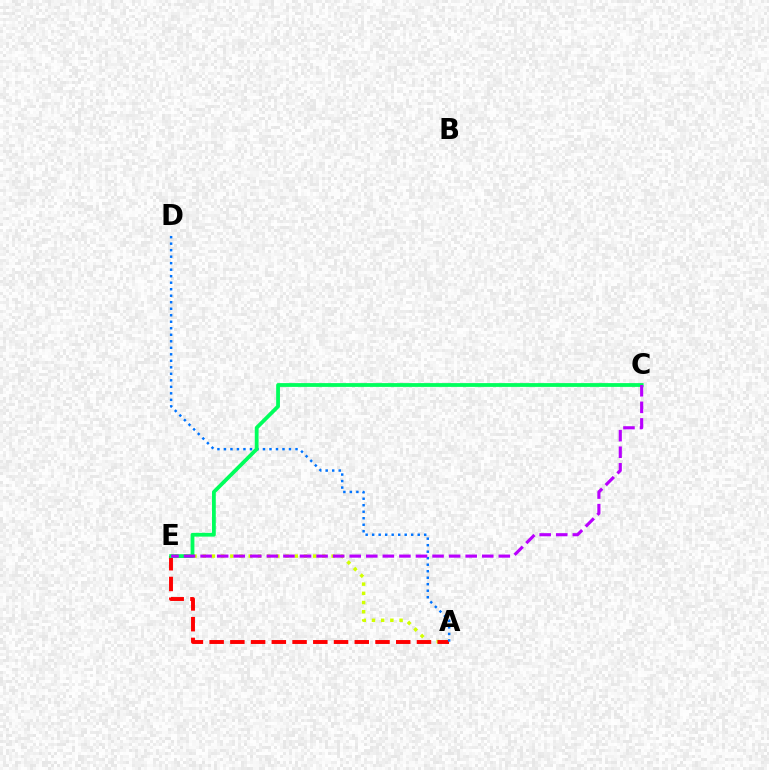{('A', 'E'): [{'color': '#d1ff00', 'line_style': 'dotted', 'thickness': 2.5}, {'color': '#ff0000', 'line_style': 'dashed', 'thickness': 2.82}], ('A', 'D'): [{'color': '#0074ff', 'line_style': 'dotted', 'thickness': 1.77}], ('C', 'E'): [{'color': '#00ff5c', 'line_style': 'solid', 'thickness': 2.73}, {'color': '#b900ff', 'line_style': 'dashed', 'thickness': 2.25}]}